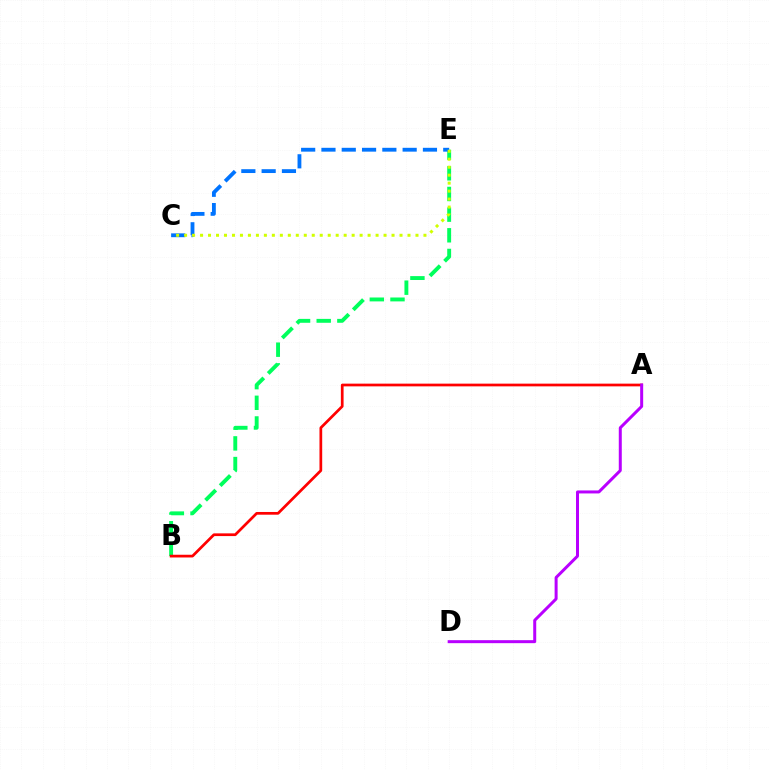{('B', 'E'): [{'color': '#00ff5c', 'line_style': 'dashed', 'thickness': 2.81}], ('C', 'E'): [{'color': '#0074ff', 'line_style': 'dashed', 'thickness': 2.76}, {'color': '#d1ff00', 'line_style': 'dotted', 'thickness': 2.17}], ('A', 'B'): [{'color': '#ff0000', 'line_style': 'solid', 'thickness': 1.96}], ('A', 'D'): [{'color': '#b900ff', 'line_style': 'solid', 'thickness': 2.16}]}